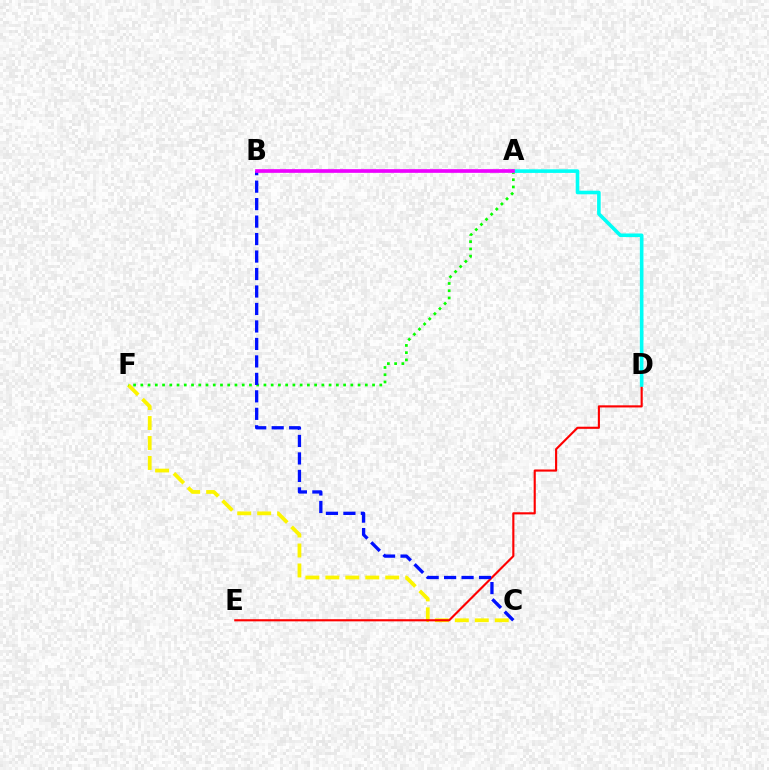{('C', 'F'): [{'color': '#fcf500', 'line_style': 'dashed', 'thickness': 2.71}], ('D', 'E'): [{'color': '#ff0000', 'line_style': 'solid', 'thickness': 1.53}], ('A', 'F'): [{'color': '#08ff00', 'line_style': 'dotted', 'thickness': 1.97}], ('A', 'D'): [{'color': '#00fff6', 'line_style': 'solid', 'thickness': 2.59}], ('B', 'C'): [{'color': '#0010ff', 'line_style': 'dashed', 'thickness': 2.37}], ('A', 'B'): [{'color': '#ee00ff', 'line_style': 'solid', 'thickness': 2.64}]}